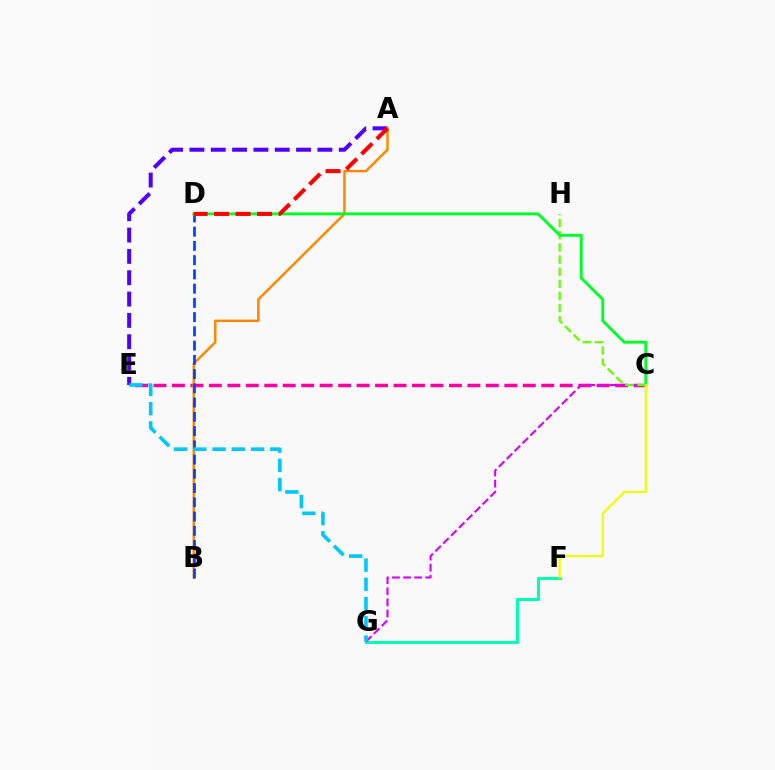{('F', 'G'): [{'color': '#00ffaf', 'line_style': 'solid', 'thickness': 2.21}], ('C', 'E'): [{'color': '#ff00a0', 'line_style': 'dashed', 'thickness': 2.51}], ('A', 'E'): [{'color': '#4f00ff', 'line_style': 'dashed', 'thickness': 2.9}], ('C', 'G'): [{'color': '#d600ff', 'line_style': 'dashed', 'thickness': 1.51}], ('A', 'B'): [{'color': '#ff8800', 'line_style': 'solid', 'thickness': 1.78}], ('C', 'H'): [{'color': '#66ff00', 'line_style': 'dashed', 'thickness': 1.65}], ('B', 'D'): [{'color': '#003fff', 'line_style': 'dashed', 'thickness': 1.94}], ('C', 'D'): [{'color': '#00ff27', 'line_style': 'solid', 'thickness': 2.08}], ('E', 'G'): [{'color': '#00c7ff', 'line_style': 'dashed', 'thickness': 2.62}], ('A', 'D'): [{'color': '#ff0000', 'line_style': 'dashed', 'thickness': 2.92}], ('C', 'F'): [{'color': '#eeff00', 'line_style': 'solid', 'thickness': 1.58}]}